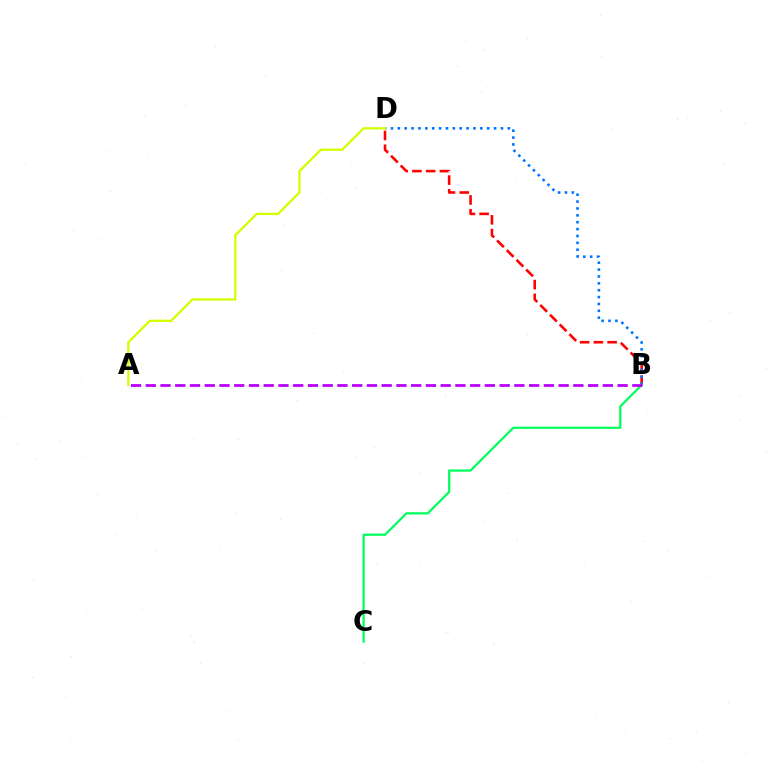{('B', 'D'): [{'color': '#ff0000', 'line_style': 'dashed', 'thickness': 1.87}, {'color': '#0074ff', 'line_style': 'dotted', 'thickness': 1.87}], ('A', 'D'): [{'color': '#d1ff00', 'line_style': 'solid', 'thickness': 1.65}], ('B', 'C'): [{'color': '#00ff5c', 'line_style': 'solid', 'thickness': 1.61}], ('A', 'B'): [{'color': '#b900ff', 'line_style': 'dashed', 'thickness': 2.0}]}